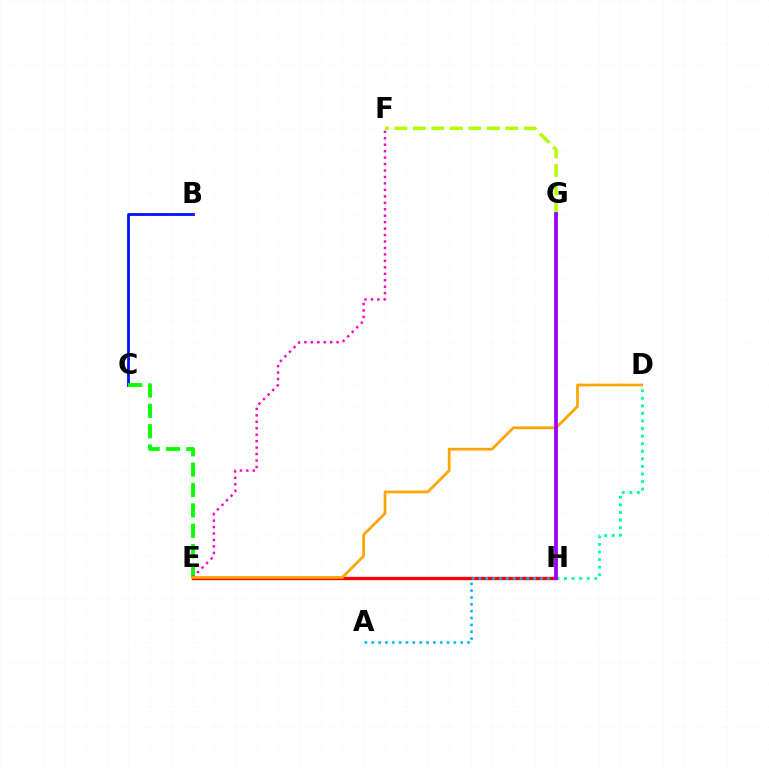{('B', 'C'): [{'color': '#0010ff', 'line_style': 'solid', 'thickness': 2.0}], ('C', 'E'): [{'color': '#08ff00', 'line_style': 'dashed', 'thickness': 2.77}], ('E', 'H'): [{'color': '#ff0000', 'line_style': 'solid', 'thickness': 2.39}], ('E', 'F'): [{'color': '#ff00bd', 'line_style': 'dotted', 'thickness': 1.75}], ('D', 'E'): [{'color': '#ffa500', 'line_style': 'solid', 'thickness': 1.98}], ('F', 'G'): [{'color': '#b3ff00', 'line_style': 'dashed', 'thickness': 2.51}], ('D', 'H'): [{'color': '#00ff9d', 'line_style': 'dotted', 'thickness': 2.06}], ('A', 'H'): [{'color': '#00b5ff', 'line_style': 'dotted', 'thickness': 1.86}], ('G', 'H'): [{'color': '#9b00ff', 'line_style': 'solid', 'thickness': 2.72}]}